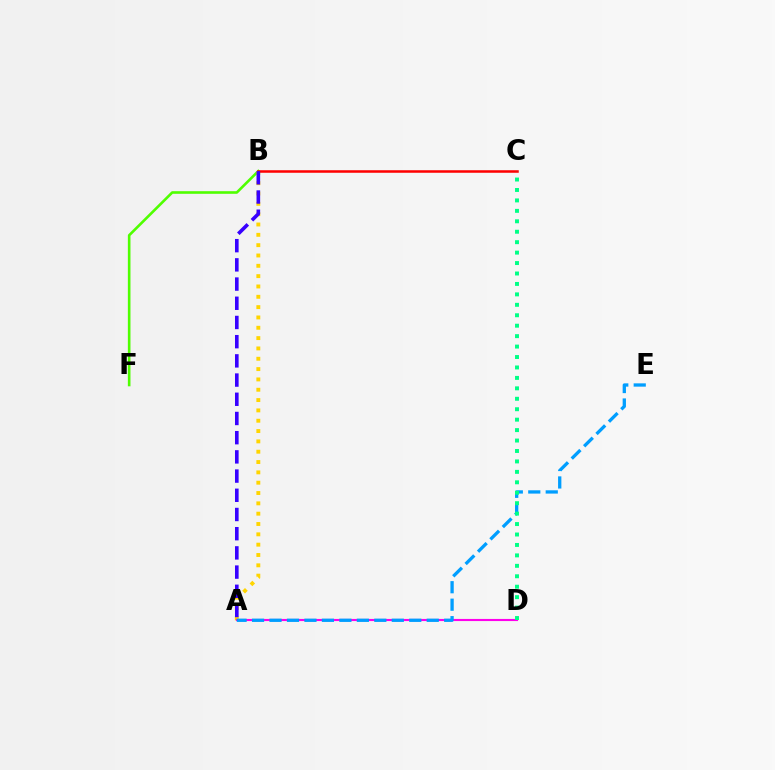{('B', 'F'): [{'color': '#4fff00', 'line_style': 'solid', 'thickness': 1.88}], ('A', 'B'): [{'color': '#ffd500', 'line_style': 'dotted', 'thickness': 2.81}, {'color': '#3700ff', 'line_style': 'dashed', 'thickness': 2.61}], ('B', 'C'): [{'color': '#ff0000', 'line_style': 'solid', 'thickness': 1.82}], ('A', 'D'): [{'color': '#ff00ed', 'line_style': 'solid', 'thickness': 1.53}], ('A', 'E'): [{'color': '#009eff', 'line_style': 'dashed', 'thickness': 2.37}], ('C', 'D'): [{'color': '#00ff86', 'line_style': 'dotted', 'thickness': 2.84}]}